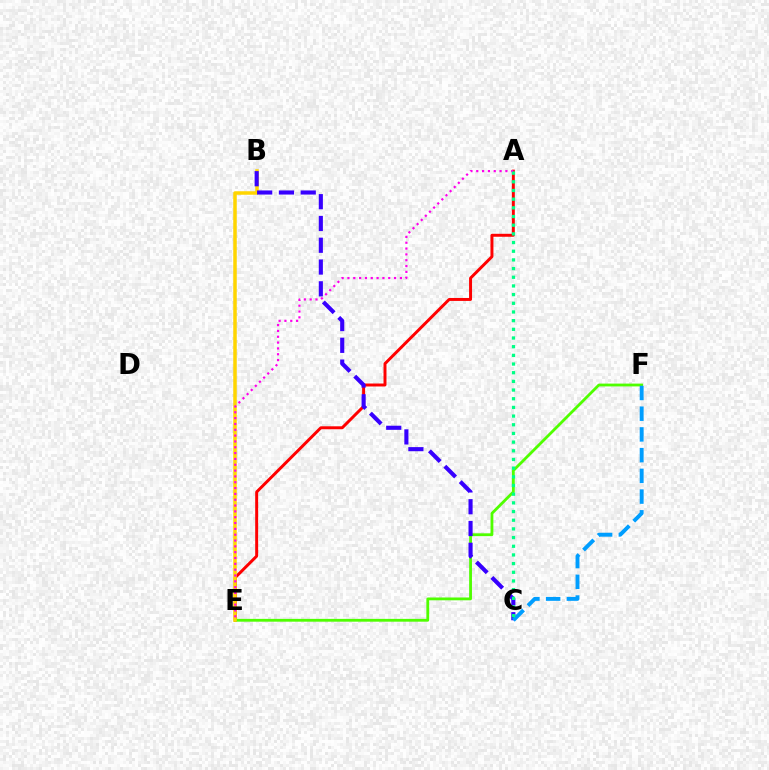{('A', 'E'): [{'color': '#ff0000', 'line_style': 'solid', 'thickness': 2.13}, {'color': '#ff00ed', 'line_style': 'dotted', 'thickness': 1.58}], ('E', 'F'): [{'color': '#4fff00', 'line_style': 'solid', 'thickness': 2.02}], ('B', 'E'): [{'color': '#ffd500', 'line_style': 'solid', 'thickness': 2.53}], ('B', 'C'): [{'color': '#3700ff', 'line_style': 'dashed', 'thickness': 2.96}], ('C', 'F'): [{'color': '#009eff', 'line_style': 'dashed', 'thickness': 2.81}], ('A', 'C'): [{'color': '#00ff86', 'line_style': 'dotted', 'thickness': 2.36}]}